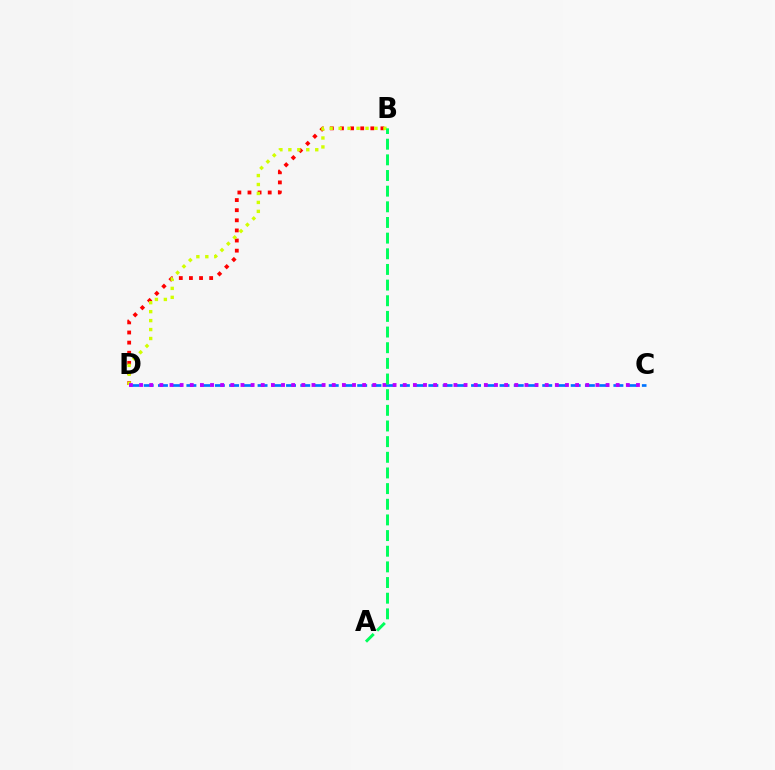{('C', 'D'): [{'color': '#0074ff', 'line_style': 'dashed', 'thickness': 1.93}, {'color': '#b900ff', 'line_style': 'dotted', 'thickness': 2.76}], ('B', 'D'): [{'color': '#ff0000', 'line_style': 'dotted', 'thickness': 2.75}, {'color': '#d1ff00', 'line_style': 'dotted', 'thickness': 2.43}], ('A', 'B'): [{'color': '#00ff5c', 'line_style': 'dashed', 'thickness': 2.13}]}